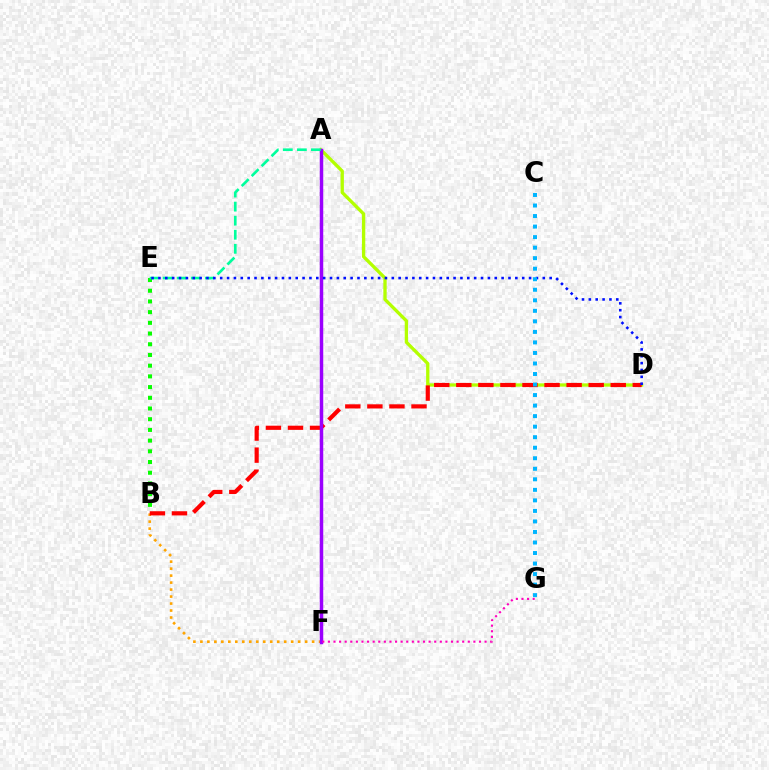{('B', 'F'): [{'color': '#ffa500', 'line_style': 'dotted', 'thickness': 1.9}], ('A', 'D'): [{'color': '#b3ff00', 'line_style': 'solid', 'thickness': 2.39}], ('B', 'D'): [{'color': '#ff0000', 'line_style': 'dashed', 'thickness': 3.0}], ('B', 'E'): [{'color': '#08ff00', 'line_style': 'dotted', 'thickness': 2.91}], ('A', 'F'): [{'color': '#9b00ff', 'line_style': 'solid', 'thickness': 2.5}], ('A', 'E'): [{'color': '#00ff9d', 'line_style': 'dashed', 'thickness': 1.91}], ('D', 'E'): [{'color': '#0010ff', 'line_style': 'dotted', 'thickness': 1.86}], ('F', 'G'): [{'color': '#ff00bd', 'line_style': 'dotted', 'thickness': 1.52}], ('C', 'G'): [{'color': '#00b5ff', 'line_style': 'dotted', 'thickness': 2.86}]}